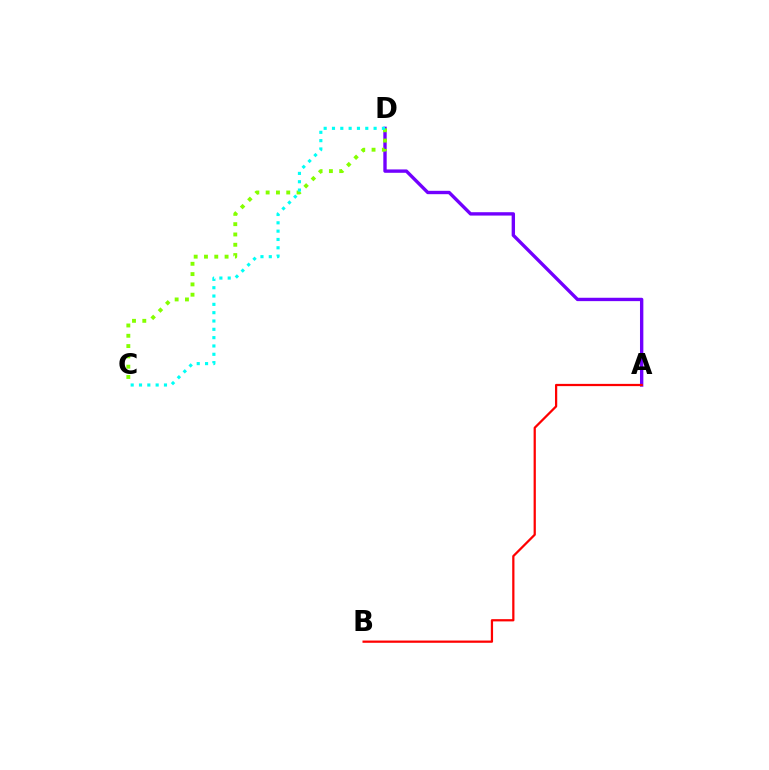{('A', 'D'): [{'color': '#7200ff', 'line_style': 'solid', 'thickness': 2.42}], ('C', 'D'): [{'color': '#84ff00', 'line_style': 'dotted', 'thickness': 2.8}, {'color': '#00fff6', 'line_style': 'dotted', 'thickness': 2.26}], ('A', 'B'): [{'color': '#ff0000', 'line_style': 'solid', 'thickness': 1.62}]}